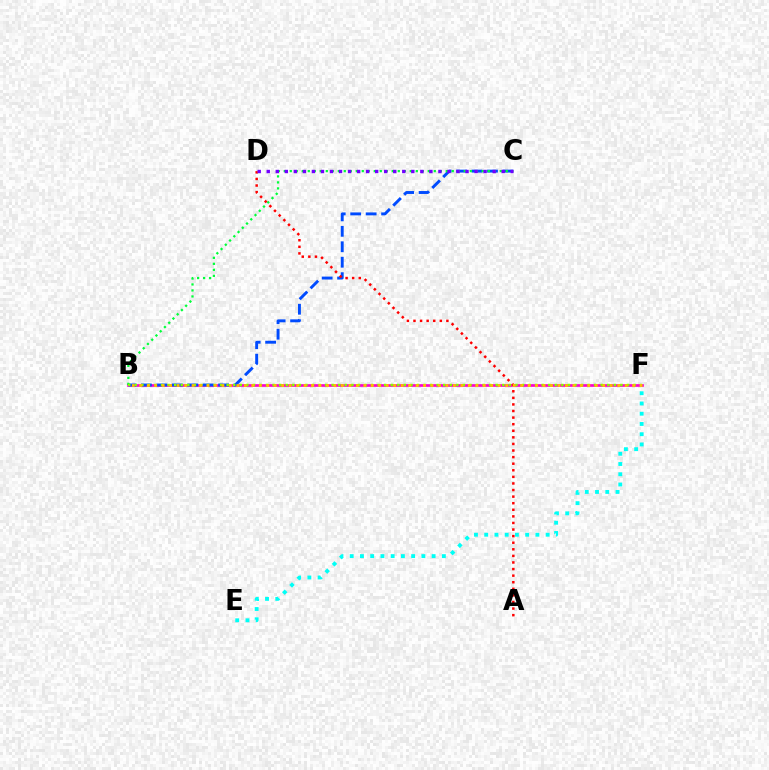{('B', 'F'): [{'color': '#ff00cf', 'line_style': 'solid', 'thickness': 1.93}, {'color': '#84ff00', 'line_style': 'dotted', 'thickness': 1.78}, {'color': '#ffbd00', 'line_style': 'dotted', 'thickness': 2.03}], ('B', 'C'): [{'color': '#004bff', 'line_style': 'dashed', 'thickness': 2.1}, {'color': '#00ff39', 'line_style': 'dotted', 'thickness': 1.63}], ('E', 'F'): [{'color': '#00fff6', 'line_style': 'dotted', 'thickness': 2.78}], ('A', 'D'): [{'color': '#ff0000', 'line_style': 'dotted', 'thickness': 1.79}], ('C', 'D'): [{'color': '#7200ff', 'line_style': 'dotted', 'thickness': 2.46}]}